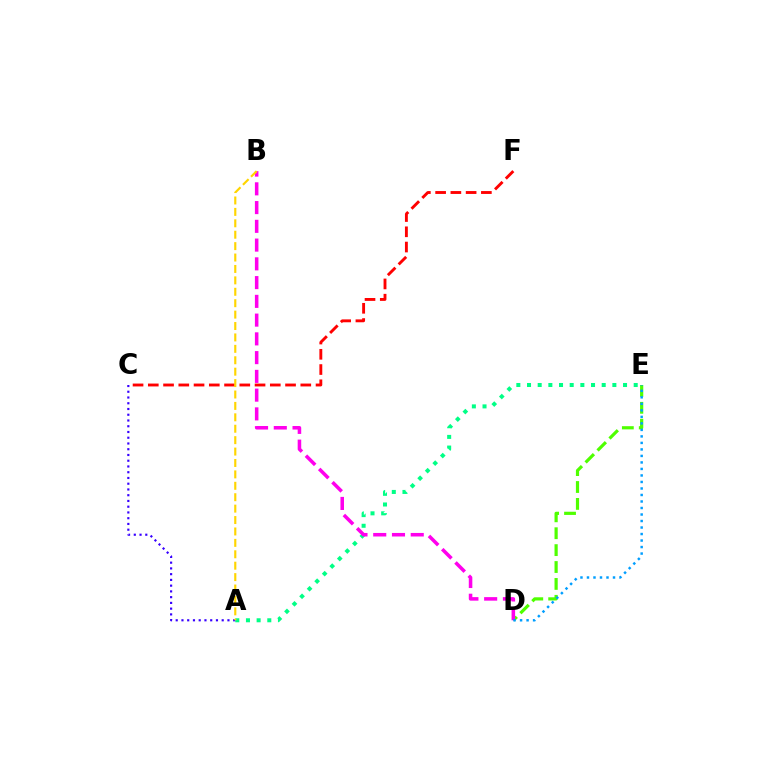{('A', 'E'): [{'color': '#00ff86', 'line_style': 'dotted', 'thickness': 2.9}], ('A', 'C'): [{'color': '#3700ff', 'line_style': 'dotted', 'thickness': 1.56}], ('C', 'F'): [{'color': '#ff0000', 'line_style': 'dashed', 'thickness': 2.07}], ('D', 'E'): [{'color': '#4fff00', 'line_style': 'dashed', 'thickness': 2.3}, {'color': '#009eff', 'line_style': 'dotted', 'thickness': 1.77}], ('B', 'D'): [{'color': '#ff00ed', 'line_style': 'dashed', 'thickness': 2.55}], ('A', 'B'): [{'color': '#ffd500', 'line_style': 'dashed', 'thickness': 1.55}]}